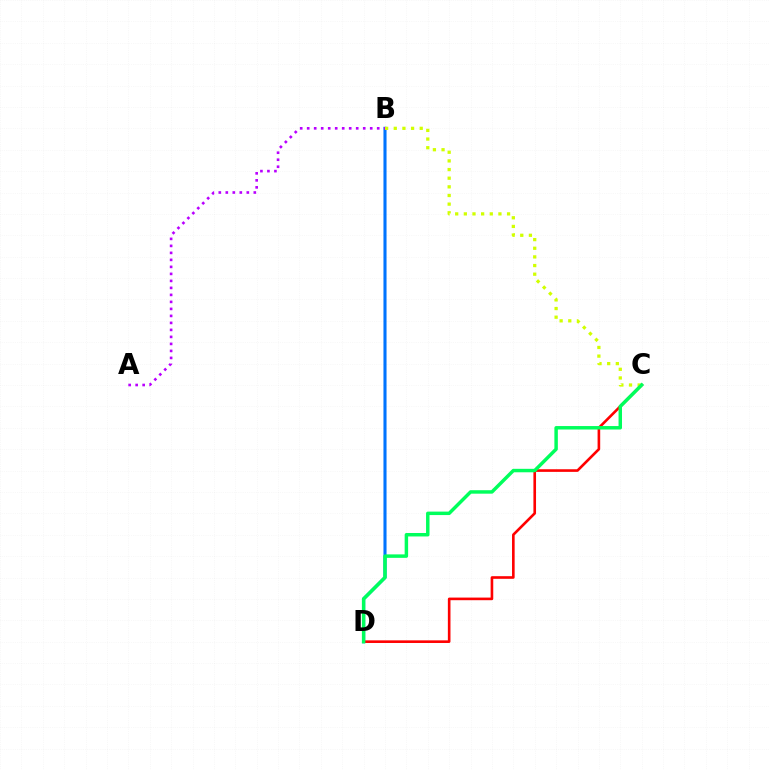{('B', 'D'): [{'color': '#0074ff', 'line_style': 'solid', 'thickness': 2.22}], ('C', 'D'): [{'color': '#ff0000', 'line_style': 'solid', 'thickness': 1.89}, {'color': '#00ff5c', 'line_style': 'solid', 'thickness': 2.49}], ('A', 'B'): [{'color': '#b900ff', 'line_style': 'dotted', 'thickness': 1.9}], ('B', 'C'): [{'color': '#d1ff00', 'line_style': 'dotted', 'thickness': 2.35}]}